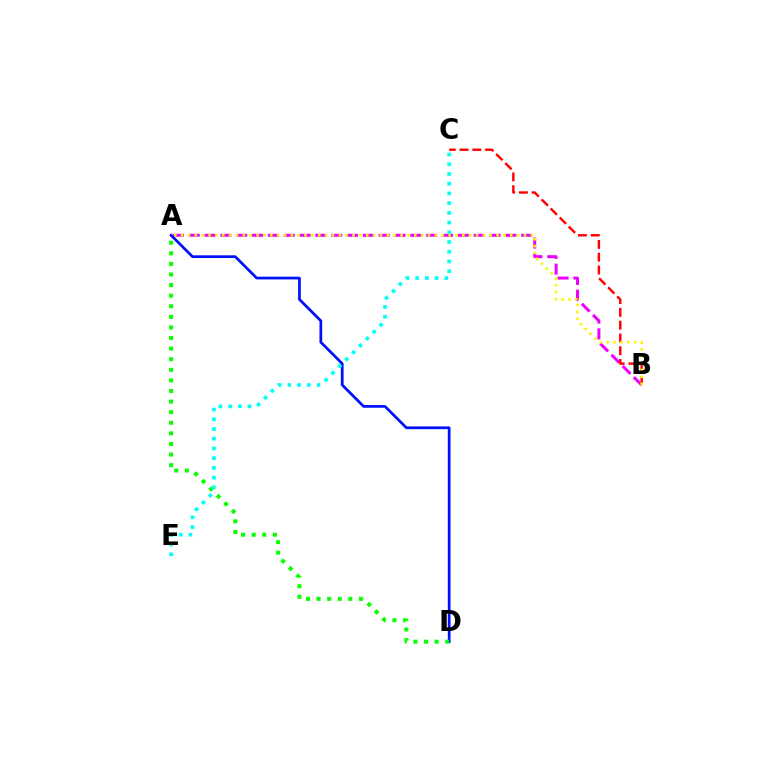{('A', 'B'): [{'color': '#ee00ff', 'line_style': 'dashed', 'thickness': 2.15}, {'color': '#fcf500', 'line_style': 'dotted', 'thickness': 1.86}], ('A', 'D'): [{'color': '#0010ff', 'line_style': 'solid', 'thickness': 1.97}, {'color': '#08ff00', 'line_style': 'dotted', 'thickness': 2.88}], ('B', 'C'): [{'color': '#ff0000', 'line_style': 'dashed', 'thickness': 1.74}], ('C', 'E'): [{'color': '#00fff6', 'line_style': 'dotted', 'thickness': 2.64}]}